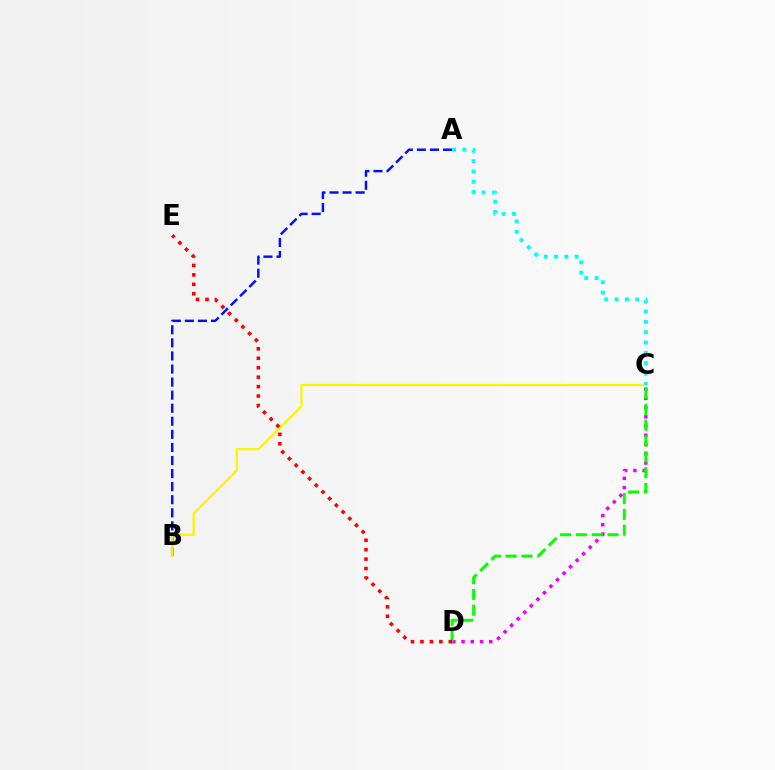{('C', 'D'): [{'color': '#ee00ff', 'line_style': 'dotted', 'thickness': 2.51}, {'color': '#08ff00', 'line_style': 'dashed', 'thickness': 2.15}], ('A', 'B'): [{'color': '#0010ff', 'line_style': 'dashed', 'thickness': 1.78}], ('B', 'C'): [{'color': '#fcf500', 'line_style': 'solid', 'thickness': 1.63}], ('A', 'C'): [{'color': '#00fff6', 'line_style': 'dotted', 'thickness': 2.81}], ('D', 'E'): [{'color': '#ff0000', 'line_style': 'dotted', 'thickness': 2.57}]}